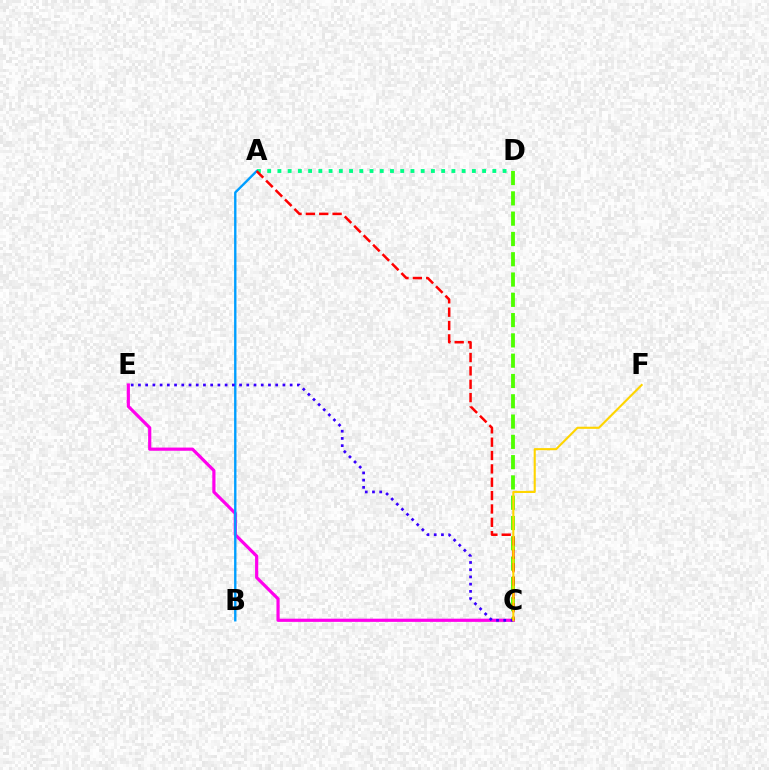{('C', 'E'): [{'color': '#ff00ed', 'line_style': 'solid', 'thickness': 2.29}, {'color': '#3700ff', 'line_style': 'dotted', 'thickness': 1.96}], ('A', 'D'): [{'color': '#00ff86', 'line_style': 'dotted', 'thickness': 2.78}], ('A', 'B'): [{'color': '#009eff', 'line_style': 'solid', 'thickness': 1.71}], ('C', 'D'): [{'color': '#4fff00', 'line_style': 'dashed', 'thickness': 2.76}], ('A', 'C'): [{'color': '#ff0000', 'line_style': 'dashed', 'thickness': 1.81}], ('C', 'F'): [{'color': '#ffd500', 'line_style': 'solid', 'thickness': 1.52}]}